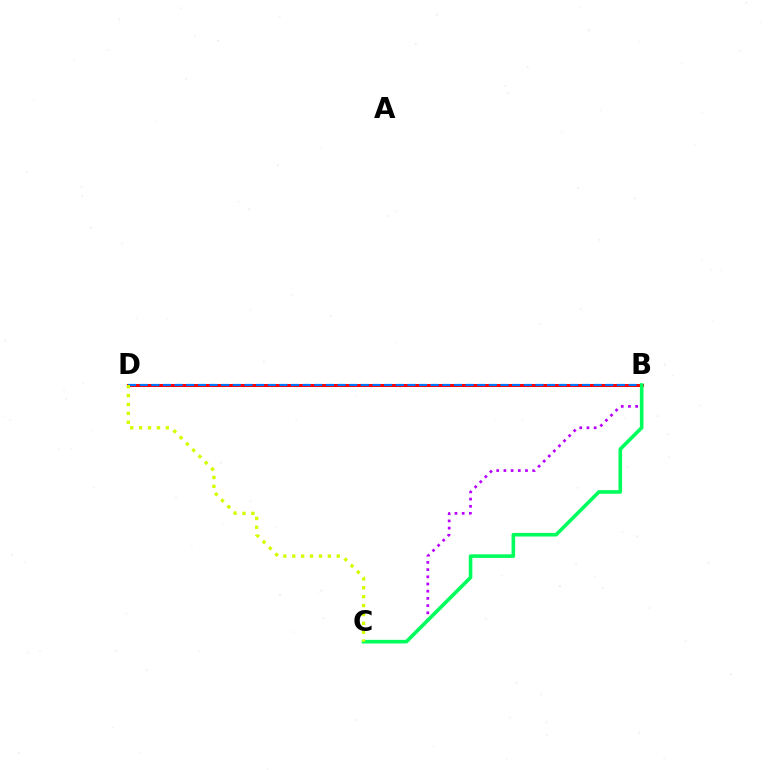{('B', 'D'): [{'color': '#ff0000', 'line_style': 'solid', 'thickness': 2.16}, {'color': '#0074ff', 'line_style': 'dashed', 'thickness': 1.58}], ('B', 'C'): [{'color': '#b900ff', 'line_style': 'dotted', 'thickness': 1.96}, {'color': '#00ff5c', 'line_style': 'solid', 'thickness': 2.59}], ('C', 'D'): [{'color': '#d1ff00', 'line_style': 'dotted', 'thickness': 2.42}]}